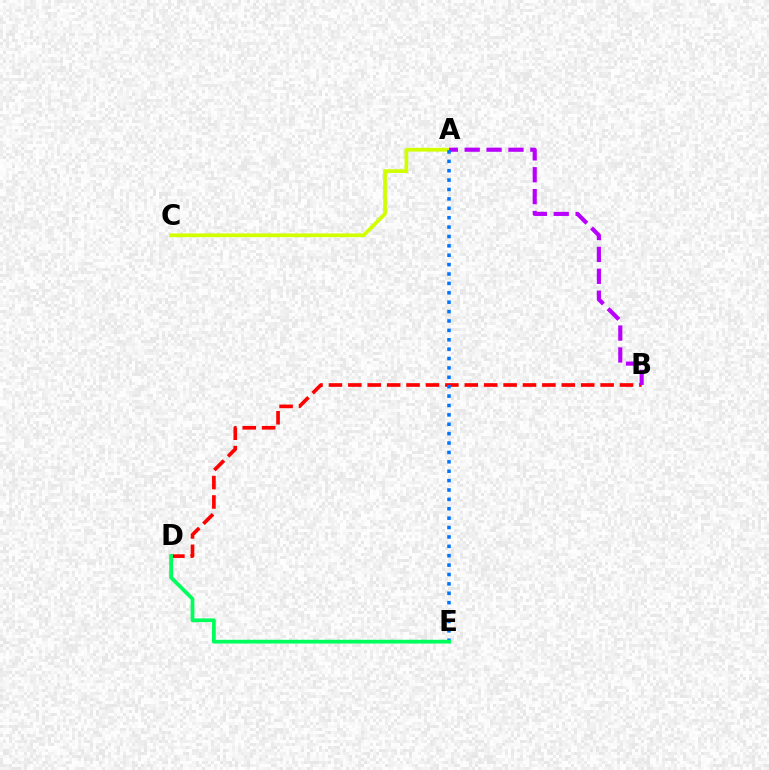{('A', 'C'): [{'color': '#d1ff00', 'line_style': 'solid', 'thickness': 2.69}], ('B', 'D'): [{'color': '#ff0000', 'line_style': 'dashed', 'thickness': 2.64}], ('A', 'B'): [{'color': '#b900ff', 'line_style': 'dashed', 'thickness': 2.97}], ('A', 'E'): [{'color': '#0074ff', 'line_style': 'dotted', 'thickness': 2.55}], ('D', 'E'): [{'color': '#00ff5c', 'line_style': 'solid', 'thickness': 2.71}]}